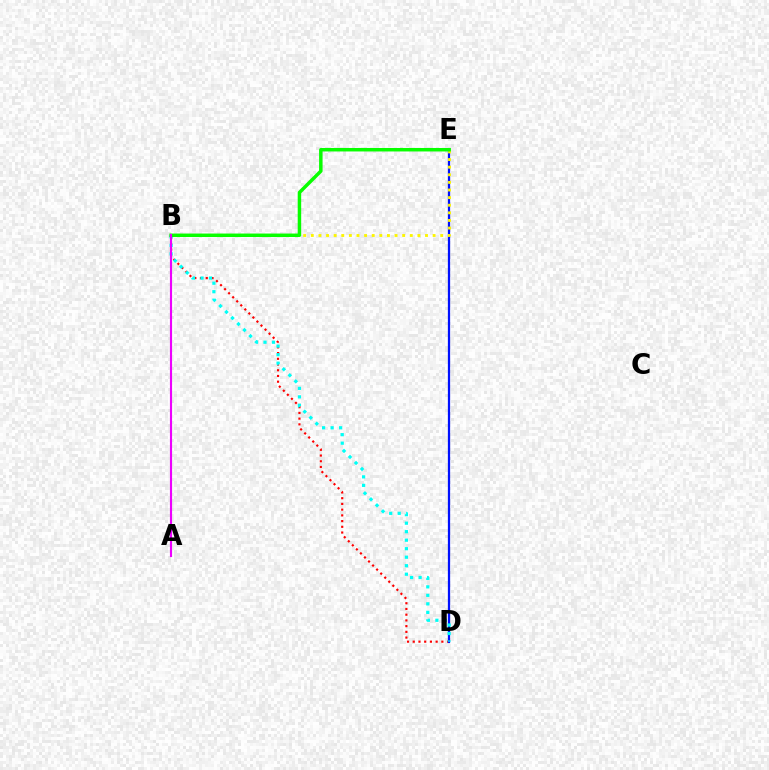{('B', 'D'): [{'color': '#ff0000', 'line_style': 'dotted', 'thickness': 1.55}, {'color': '#00fff6', 'line_style': 'dotted', 'thickness': 2.31}], ('D', 'E'): [{'color': '#0010ff', 'line_style': 'solid', 'thickness': 1.62}], ('B', 'E'): [{'color': '#fcf500', 'line_style': 'dotted', 'thickness': 2.07}, {'color': '#08ff00', 'line_style': 'solid', 'thickness': 2.5}], ('A', 'B'): [{'color': '#ee00ff', 'line_style': 'solid', 'thickness': 1.54}]}